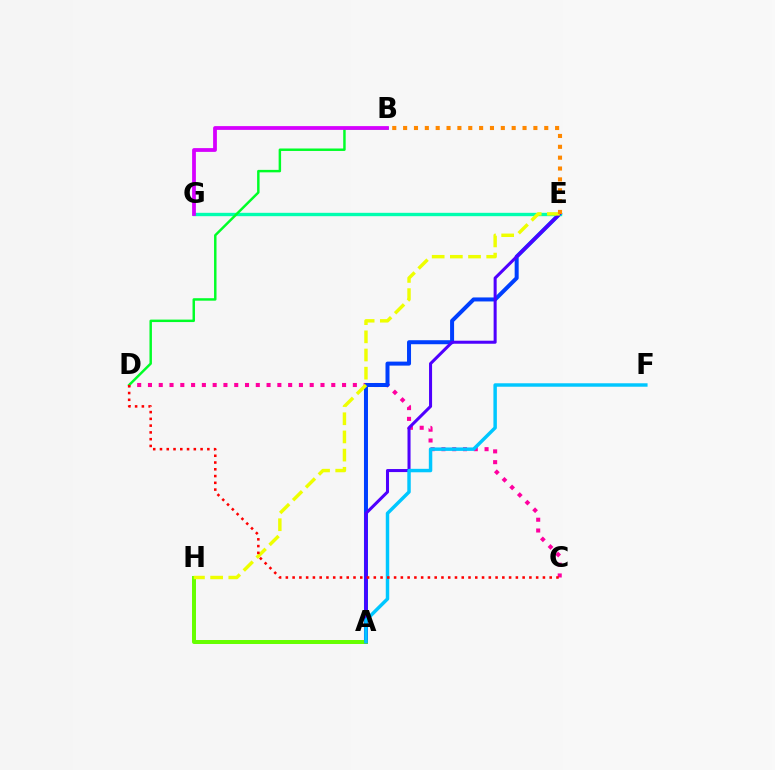{('C', 'D'): [{'color': '#ff00a0', 'line_style': 'dotted', 'thickness': 2.93}, {'color': '#ff0000', 'line_style': 'dotted', 'thickness': 1.84}], ('A', 'E'): [{'color': '#003fff', 'line_style': 'solid', 'thickness': 2.88}, {'color': '#4f00ff', 'line_style': 'solid', 'thickness': 2.19}], ('A', 'H'): [{'color': '#66ff00', 'line_style': 'solid', 'thickness': 2.86}], ('E', 'G'): [{'color': '#00ffaf', 'line_style': 'solid', 'thickness': 2.42}], ('B', 'D'): [{'color': '#00ff27', 'line_style': 'solid', 'thickness': 1.77}], ('E', 'H'): [{'color': '#eeff00', 'line_style': 'dashed', 'thickness': 2.47}], ('B', 'E'): [{'color': '#ff8800', 'line_style': 'dotted', 'thickness': 2.95}], ('A', 'F'): [{'color': '#00c7ff', 'line_style': 'solid', 'thickness': 2.49}], ('B', 'G'): [{'color': '#d600ff', 'line_style': 'solid', 'thickness': 2.72}]}